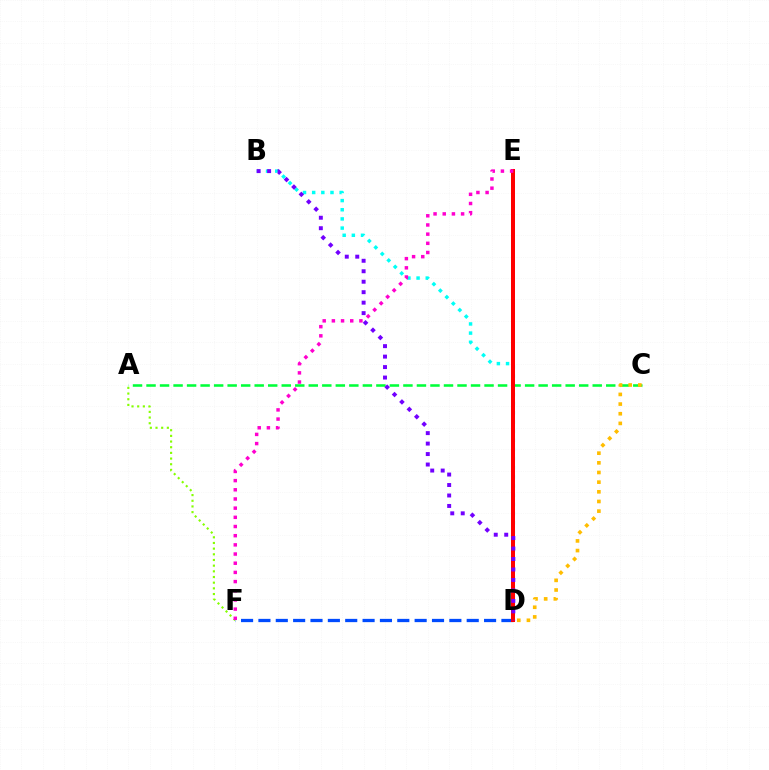{('B', 'D'): [{'color': '#00fff6', 'line_style': 'dotted', 'thickness': 2.49}, {'color': '#7200ff', 'line_style': 'dotted', 'thickness': 2.84}], ('A', 'C'): [{'color': '#00ff39', 'line_style': 'dashed', 'thickness': 1.84}], ('D', 'F'): [{'color': '#004bff', 'line_style': 'dashed', 'thickness': 2.36}], ('C', 'D'): [{'color': '#ffbd00', 'line_style': 'dotted', 'thickness': 2.62}], ('D', 'E'): [{'color': '#ff0000', 'line_style': 'solid', 'thickness': 2.88}], ('A', 'F'): [{'color': '#84ff00', 'line_style': 'dotted', 'thickness': 1.54}], ('E', 'F'): [{'color': '#ff00cf', 'line_style': 'dotted', 'thickness': 2.49}]}